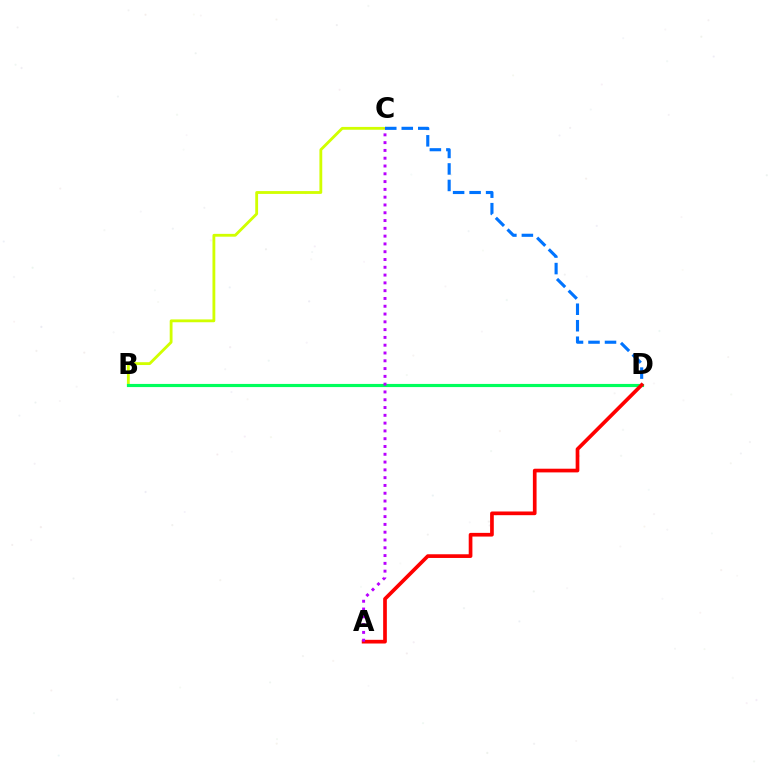{('B', 'C'): [{'color': '#d1ff00', 'line_style': 'solid', 'thickness': 2.03}], ('B', 'D'): [{'color': '#00ff5c', 'line_style': 'solid', 'thickness': 2.27}], ('C', 'D'): [{'color': '#0074ff', 'line_style': 'dashed', 'thickness': 2.24}], ('A', 'D'): [{'color': '#ff0000', 'line_style': 'solid', 'thickness': 2.66}], ('A', 'C'): [{'color': '#b900ff', 'line_style': 'dotted', 'thickness': 2.12}]}